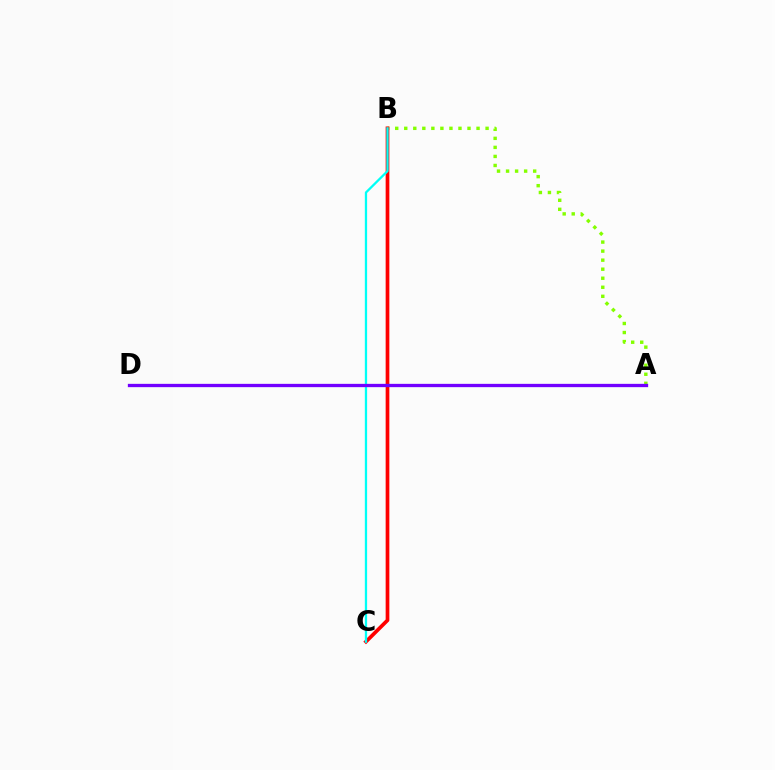{('A', 'B'): [{'color': '#84ff00', 'line_style': 'dotted', 'thickness': 2.46}], ('B', 'C'): [{'color': '#ff0000', 'line_style': 'solid', 'thickness': 2.66}, {'color': '#00fff6', 'line_style': 'solid', 'thickness': 1.64}], ('A', 'D'): [{'color': '#7200ff', 'line_style': 'solid', 'thickness': 2.38}]}